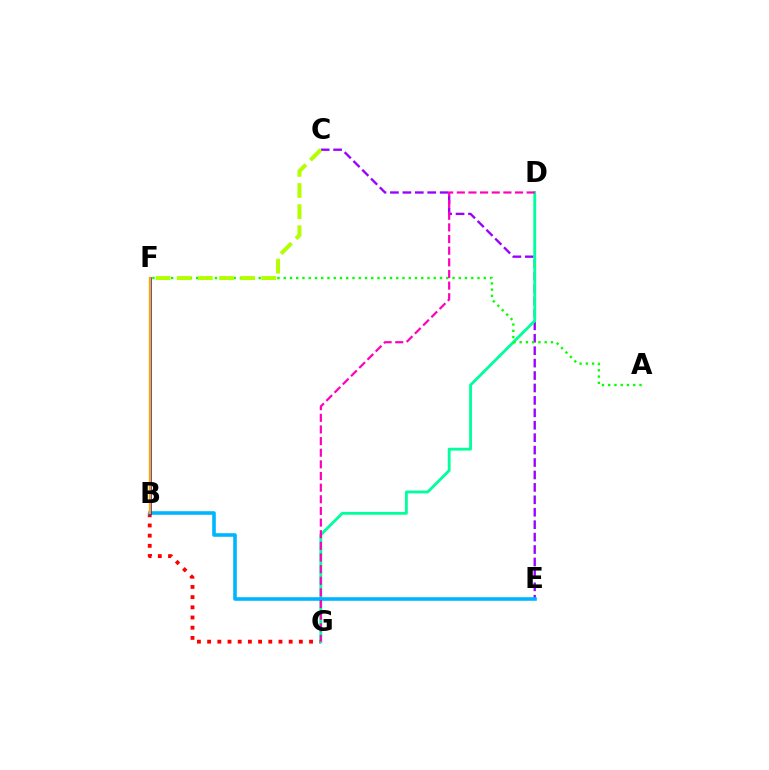{('B', 'G'): [{'color': '#ff0000', 'line_style': 'dotted', 'thickness': 2.77}], ('C', 'E'): [{'color': '#9b00ff', 'line_style': 'dashed', 'thickness': 1.69}], ('D', 'G'): [{'color': '#00ff9d', 'line_style': 'solid', 'thickness': 2.04}, {'color': '#ff00bd', 'line_style': 'dashed', 'thickness': 1.58}], ('A', 'F'): [{'color': '#08ff00', 'line_style': 'dotted', 'thickness': 1.7}], ('B', 'E'): [{'color': '#00b5ff', 'line_style': 'solid', 'thickness': 2.59}], ('C', 'F'): [{'color': '#b3ff00', 'line_style': 'dashed', 'thickness': 2.87}], ('B', 'F'): [{'color': '#0010ff', 'line_style': 'solid', 'thickness': 1.85}, {'color': '#ffa500', 'line_style': 'solid', 'thickness': 1.68}]}